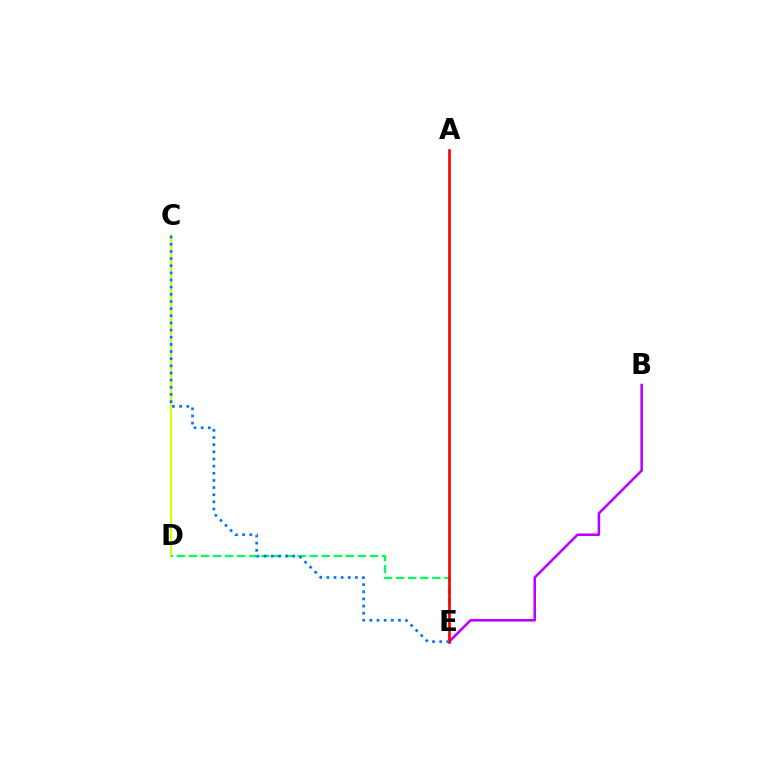{('B', 'E'): [{'color': '#b900ff', 'line_style': 'solid', 'thickness': 1.83}], ('C', 'D'): [{'color': '#d1ff00', 'line_style': 'solid', 'thickness': 1.52}], ('D', 'E'): [{'color': '#00ff5c', 'line_style': 'dashed', 'thickness': 1.64}], ('A', 'E'): [{'color': '#ff0000', 'line_style': 'solid', 'thickness': 1.94}], ('C', 'E'): [{'color': '#0074ff', 'line_style': 'dotted', 'thickness': 1.94}]}